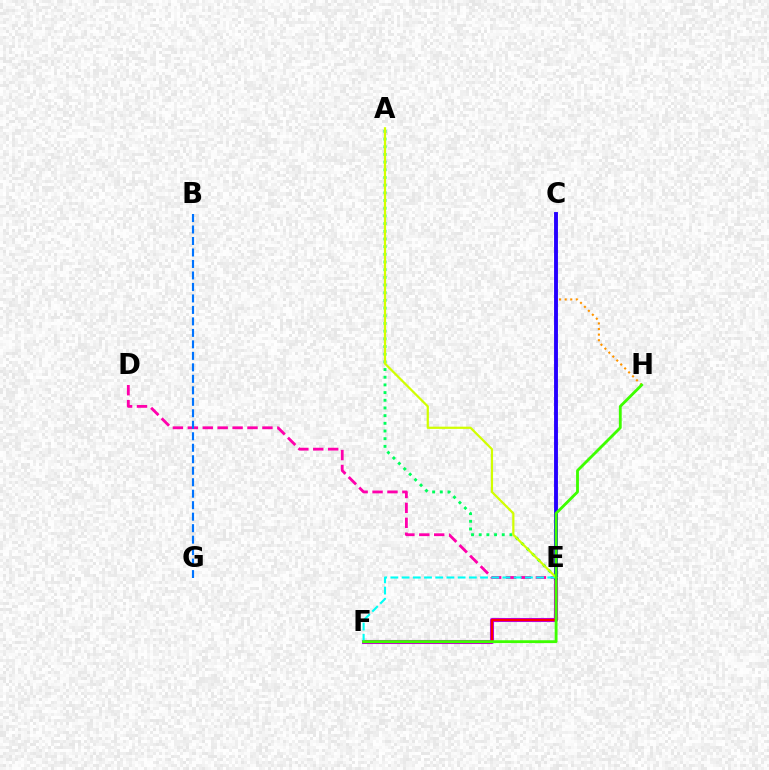{('D', 'E'): [{'color': '#ff00ac', 'line_style': 'dashed', 'thickness': 2.03}], ('C', 'H'): [{'color': '#ff9400', 'line_style': 'dotted', 'thickness': 1.52}], ('B', 'G'): [{'color': '#0074ff', 'line_style': 'dashed', 'thickness': 1.56}], ('E', 'F'): [{'color': '#b900ff', 'line_style': 'solid', 'thickness': 2.94}, {'color': '#ff0000', 'line_style': 'solid', 'thickness': 1.73}, {'color': '#00fff6', 'line_style': 'dashed', 'thickness': 1.52}], ('C', 'E'): [{'color': '#2500ff', 'line_style': 'solid', 'thickness': 2.8}], ('A', 'E'): [{'color': '#00ff5c', 'line_style': 'dotted', 'thickness': 2.09}, {'color': '#d1ff00', 'line_style': 'solid', 'thickness': 1.6}], ('F', 'H'): [{'color': '#3dff00', 'line_style': 'solid', 'thickness': 2.04}]}